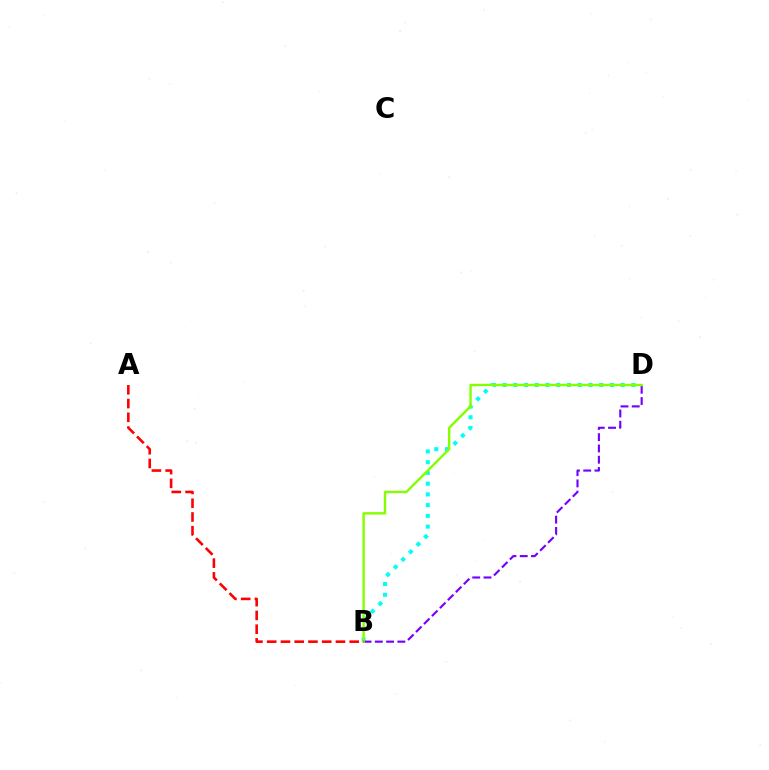{('B', 'D'): [{'color': '#00fff6', 'line_style': 'dotted', 'thickness': 2.92}, {'color': '#7200ff', 'line_style': 'dashed', 'thickness': 1.53}, {'color': '#84ff00', 'line_style': 'solid', 'thickness': 1.75}], ('A', 'B'): [{'color': '#ff0000', 'line_style': 'dashed', 'thickness': 1.87}]}